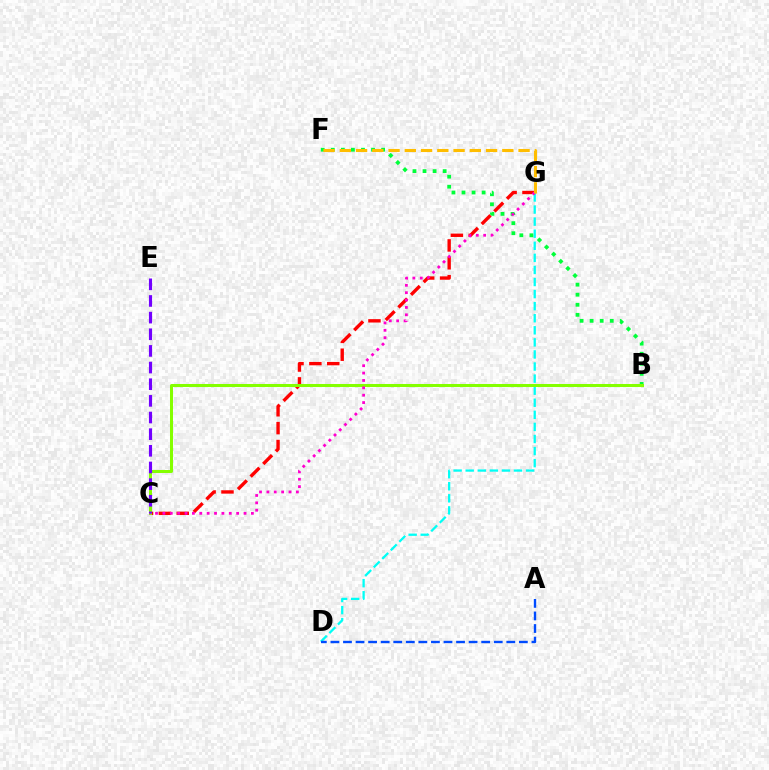{('D', 'G'): [{'color': '#00fff6', 'line_style': 'dashed', 'thickness': 1.64}], ('B', 'F'): [{'color': '#00ff39', 'line_style': 'dotted', 'thickness': 2.73}], ('A', 'D'): [{'color': '#004bff', 'line_style': 'dashed', 'thickness': 1.71}], ('C', 'G'): [{'color': '#ff0000', 'line_style': 'dashed', 'thickness': 2.43}, {'color': '#ff00cf', 'line_style': 'dotted', 'thickness': 2.0}], ('B', 'C'): [{'color': '#84ff00', 'line_style': 'solid', 'thickness': 2.18}], ('F', 'G'): [{'color': '#ffbd00', 'line_style': 'dashed', 'thickness': 2.21}], ('C', 'E'): [{'color': '#7200ff', 'line_style': 'dashed', 'thickness': 2.26}]}